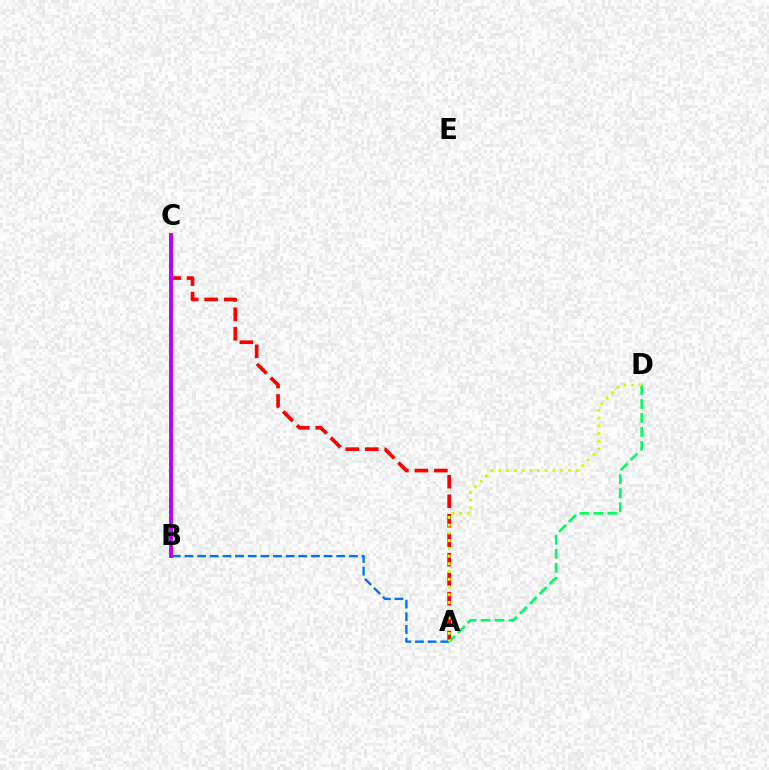{('A', 'B'): [{'color': '#0074ff', 'line_style': 'dashed', 'thickness': 1.72}], ('A', 'C'): [{'color': '#ff0000', 'line_style': 'dashed', 'thickness': 2.65}], ('B', 'C'): [{'color': '#b900ff', 'line_style': 'solid', 'thickness': 2.8}], ('A', 'D'): [{'color': '#00ff5c', 'line_style': 'dashed', 'thickness': 1.9}, {'color': '#d1ff00', 'line_style': 'dotted', 'thickness': 2.1}]}